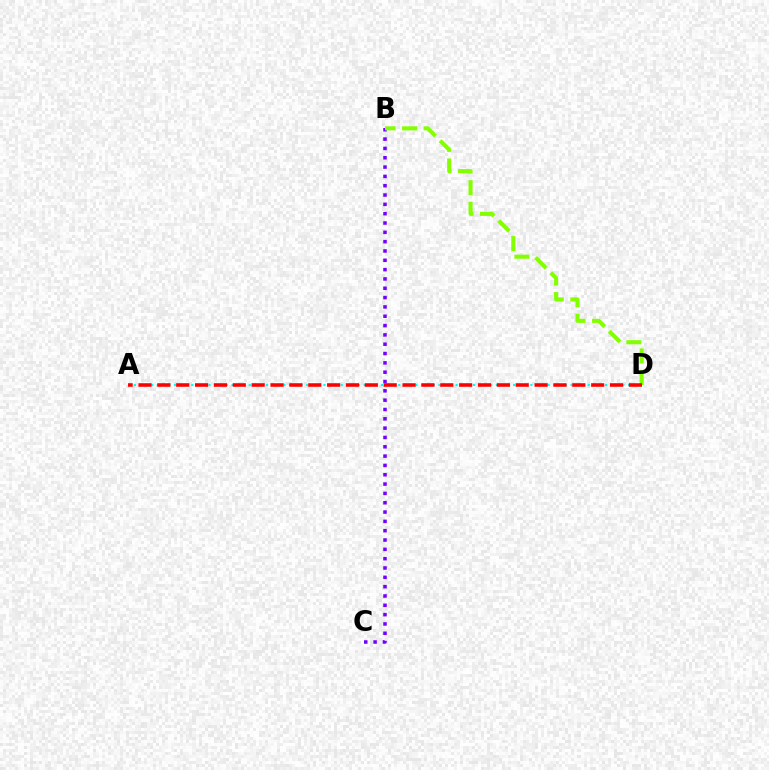{('B', 'C'): [{'color': '#7200ff', 'line_style': 'dotted', 'thickness': 2.53}], ('B', 'D'): [{'color': '#84ff00', 'line_style': 'dashed', 'thickness': 2.93}], ('A', 'D'): [{'color': '#00fff6', 'line_style': 'dotted', 'thickness': 1.56}, {'color': '#ff0000', 'line_style': 'dashed', 'thickness': 2.56}]}